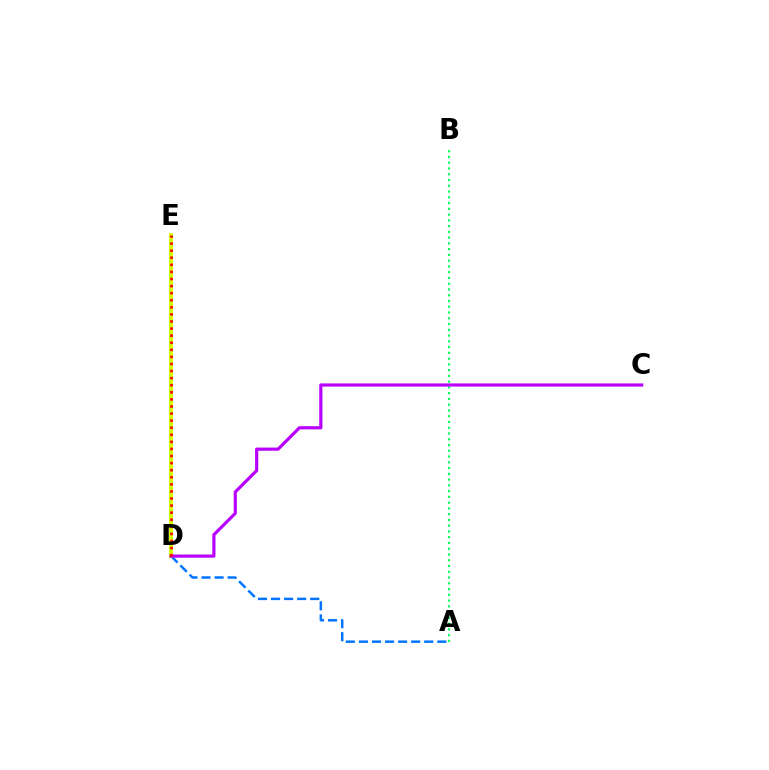{('A', 'D'): [{'color': '#0074ff', 'line_style': 'dashed', 'thickness': 1.77}], ('D', 'E'): [{'color': '#d1ff00', 'line_style': 'solid', 'thickness': 2.83}, {'color': '#ff0000', 'line_style': 'dotted', 'thickness': 1.92}], ('A', 'B'): [{'color': '#00ff5c', 'line_style': 'dotted', 'thickness': 1.57}], ('C', 'D'): [{'color': '#b900ff', 'line_style': 'solid', 'thickness': 2.28}]}